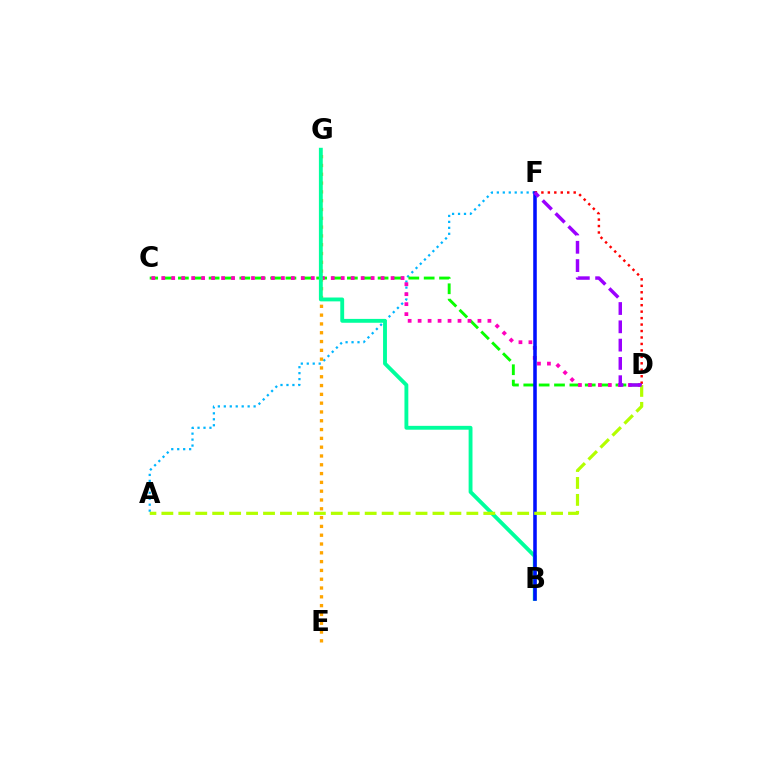{('A', 'F'): [{'color': '#00b5ff', 'line_style': 'dotted', 'thickness': 1.62}], ('C', 'D'): [{'color': '#08ff00', 'line_style': 'dashed', 'thickness': 2.09}, {'color': '#ff00bd', 'line_style': 'dotted', 'thickness': 2.71}], ('E', 'G'): [{'color': '#ffa500', 'line_style': 'dotted', 'thickness': 2.39}], ('B', 'G'): [{'color': '#00ff9d', 'line_style': 'solid', 'thickness': 2.78}], ('B', 'F'): [{'color': '#0010ff', 'line_style': 'solid', 'thickness': 2.55}], ('A', 'D'): [{'color': '#b3ff00', 'line_style': 'dashed', 'thickness': 2.3}], ('D', 'F'): [{'color': '#ff0000', 'line_style': 'dotted', 'thickness': 1.75}, {'color': '#9b00ff', 'line_style': 'dashed', 'thickness': 2.49}]}